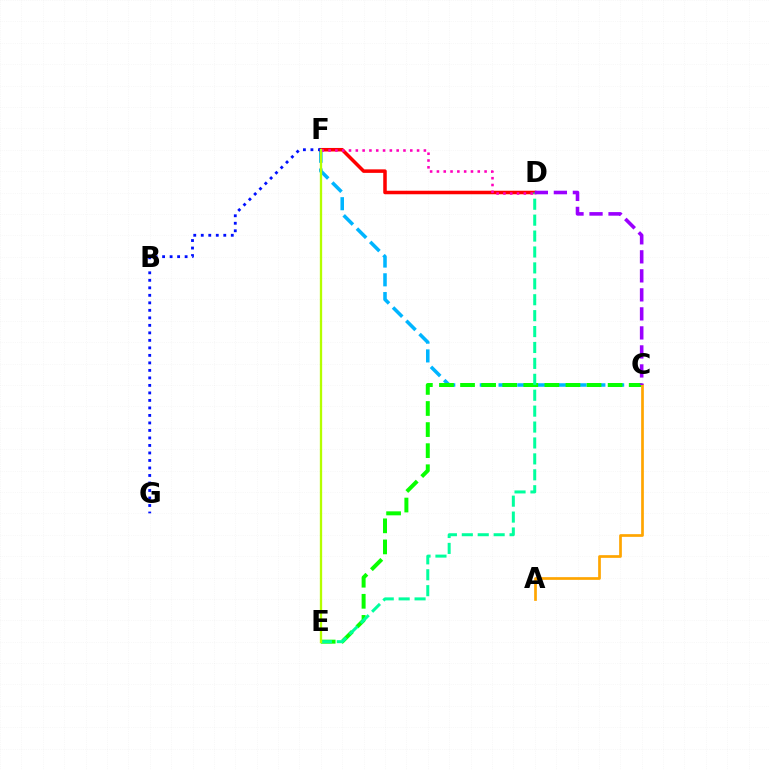{('C', 'F'): [{'color': '#00b5ff', 'line_style': 'dashed', 'thickness': 2.55}], ('C', 'E'): [{'color': '#08ff00', 'line_style': 'dashed', 'thickness': 2.86}], ('D', 'F'): [{'color': '#ff0000', 'line_style': 'solid', 'thickness': 2.54}, {'color': '#ff00bd', 'line_style': 'dotted', 'thickness': 1.85}], ('D', 'E'): [{'color': '#00ff9d', 'line_style': 'dashed', 'thickness': 2.16}], ('F', 'G'): [{'color': '#0010ff', 'line_style': 'dotted', 'thickness': 2.04}], ('A', 'C'): [{'color': '#ffa500', 'line_style': 'solid', 'thickness': 1.94}], ('C', 'D'): [{'color': '#9b00ff', 'line_style': 'dashed', 'thickness': 2.58}], ('E', 'F'): [{'color': '#b3ff00', 'line_style': 'solid', 'thickness': 1.66}]}